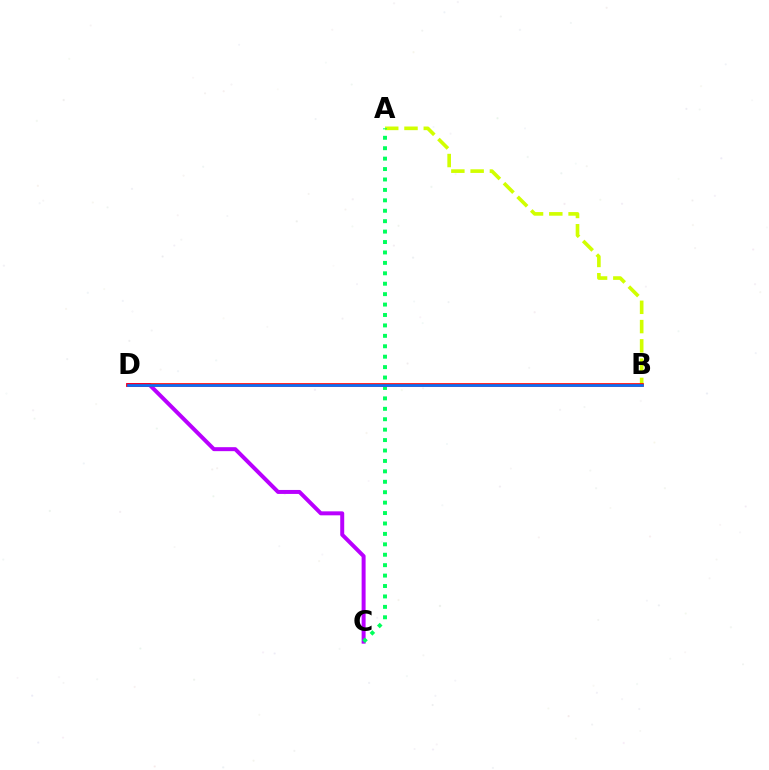{('C', 'D'): [{'color': '#b900ff', 'line_style': 'solid', 'thickness': 2.86}], ('A', 'B'): [{'color': '#d1ff00', 'line_style': 'dashed', 'thickness': 2.62}], ('A', 'C'): [{'color': '#00ff5c', 'line_style': 'dotted', 'thickness': 2.83}], ('B', 'D'): [{'color': '#ff0000', 'line_style': 'solid', 'thickness': 2.64}, {'color': '#0074ff', 'line_style': 'solid', 'thickness': 1.86}]}